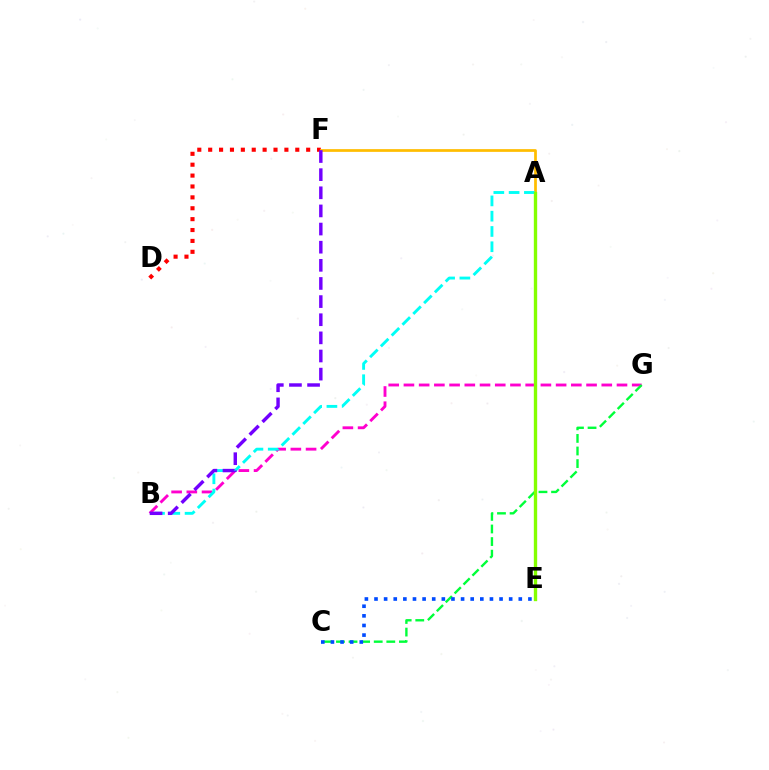{('D', 'F'): [{'color': '#ff0000', 'line_style': 'dotted', 'thickness': 2.96}], ('A', 'F'): [{'color': '#ffbd00', 'line_style': 'solid', 'thickness': 1.96}], ('B', 'G'): [{'color': '#ff00cf', 'line_style': 'dashed', 'thickness': 2.07}], ('C', 'G'): [{'color': '#00ff39', 'line_style': 'dashed', 'thickness': 1.71}], ('A', 'B'): [{'color': '#00fff6', 'line_style': 'dashed', 'thickness': 2.08}], ('B', 'F'): [{'color': '#7200ff', 'line_style': 'dashed', 'thickness': 2.46}], ('C', 'E'): [{'color': '#004bff', 'line_style': 'dotted', 'thickness': 2.61}], ('A', 'E'): [{'color': '#84ff00', 'line_style': 'solid', 'thickness': 2.41}]}